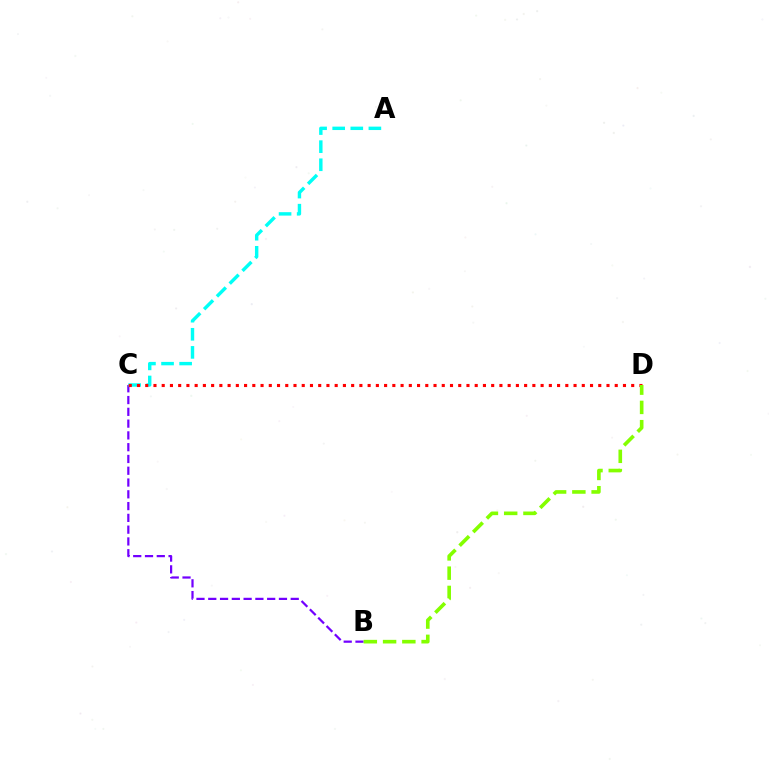{('B', 'C'): [{'color': '#7200ff', 'line_style': 'dashed', 'thickness': 1.6}], ('A', 'C'): [{'color': '#00fff6', 'line_style': 'dashed', 'thickness': 2.46}], ('C', 'D'): [{'color': '#ff0000', 'line_style': 'dotted', 'thickness': 2.24}], ('B', 'D'): [{'color': '#84ff00', 'line_style': 'dashed', 'thickness': 2.62}]}